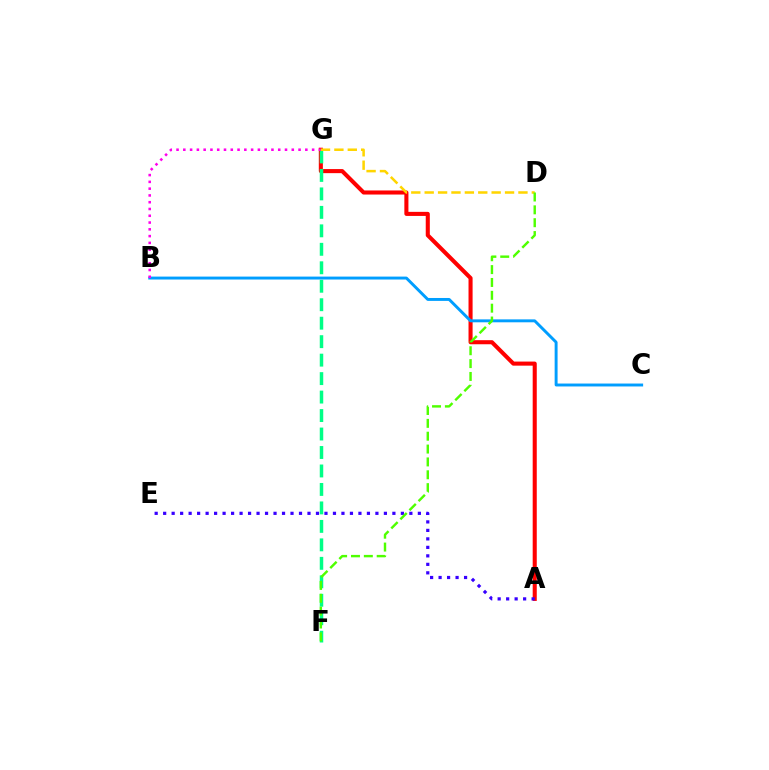{('A', 'G'): [{'color': '#ff0000', 'line_style': 'solid', 'thickness': 2.93}], ('F', 'G'): [{'color': '#00ff86', 'line_style': 'dashed', 'thickness': 2.51}], ('B', 'C'): [{'color': '#009eff', 'line_style': 'solid', 'thickness': 2.11}], ('B', 'G'): [{'color': '#ff00ed', 'line_style': 'dotted', 'thickness': 1.84}], ('A', 'E'): [{'color': '#3700ff', 'line_style': 'dotted', 'thickness': 2.31}], ('D', 'G'): [{'color': '#ffd500', 'line_style': 'dashed', 'thickness': 1.82}], ('D', 'F'): [{'color': '#4fff00', 'line_style': 'dashed', 'thickness': 1.75}]}